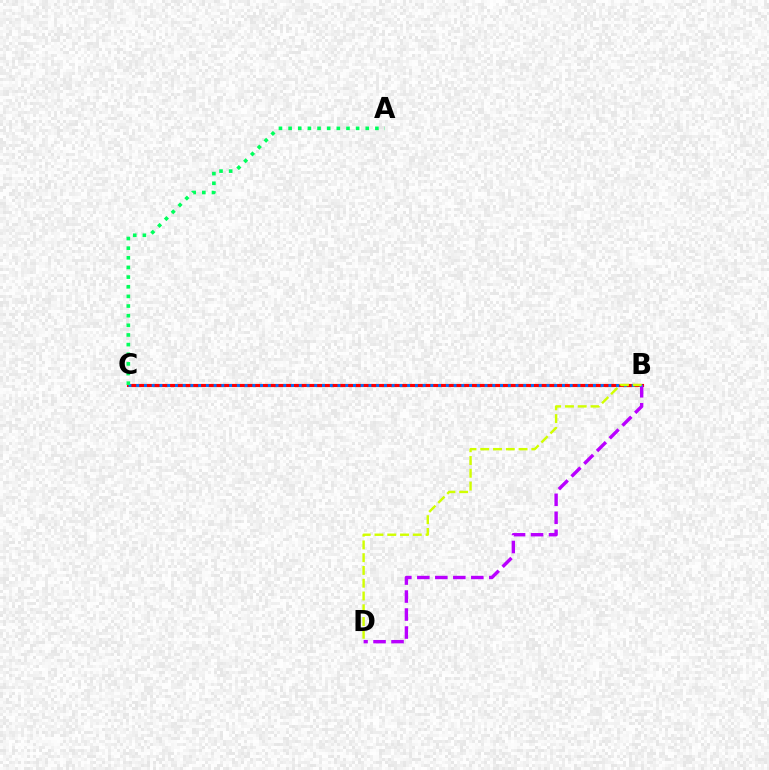{('B', 'C'): [{'color': '#ff0000', 'line_style': 'solid', 'thickness': 2.26}, {'color': '#0074ff', 'line_style': 'dotted', 'thickness': 2.1}], ('B', 'D'): [{'color': '#b900ff', 'line_style': 'dashed', 'thickness': 2.44}, {'color': '#d1ff00', 'line_style': 'dashed', 'thickness': 1.73}], ('A', 'C'): [{'color': '#00ff5c', 'line_style': 'dotted', 'thickness': 2.62}]}